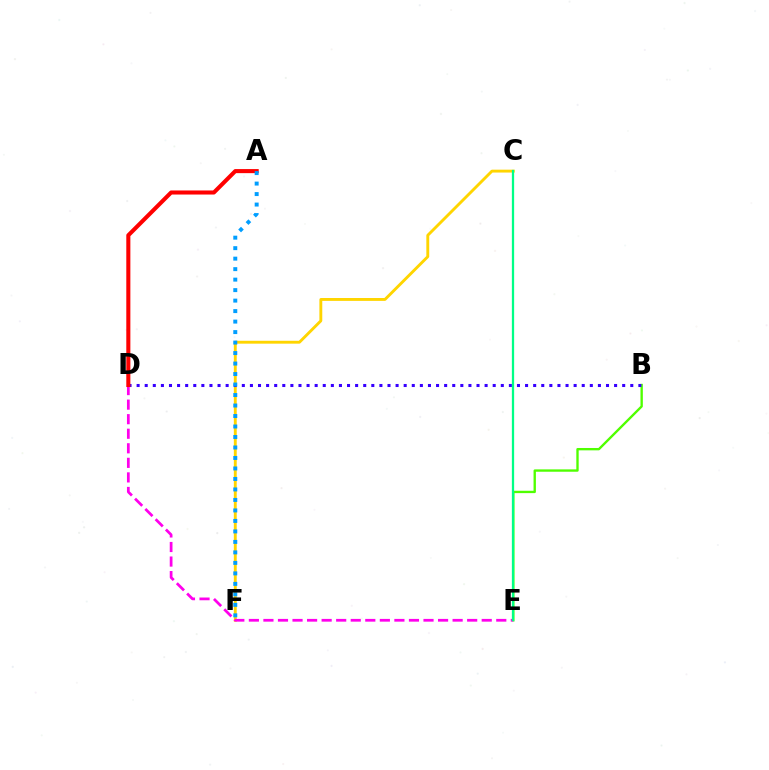{('B', 'E'): [{'color': '#4fff00', 'line_style': 'solid', 'thickness': 1.7}], ('C', 'F'): [{'color': '#ffd500', 'line_style': 'solid', 'thickness': 2.07}], ('D', 'E'): [{'color': '#ff00ed', 'line_style': 'dashed', 'thickness': 1.98}], ('B', 'D'): [{'color': '#3700ff', 'line_style': 'dotted', 'thickness': 2.2}], ('C', 'E'): [{'color': '#00ff86', 'line_style': 'solid', 'thickness': 1.63}], ('A', 'D'): [{'color': '#ff0000', 'line_style': 'solid', 'thickness': 2.93}], ('A', 'F'): [{'color': '#009eff', 'line_style': 'dotted', 'thickness': 2.85}]}